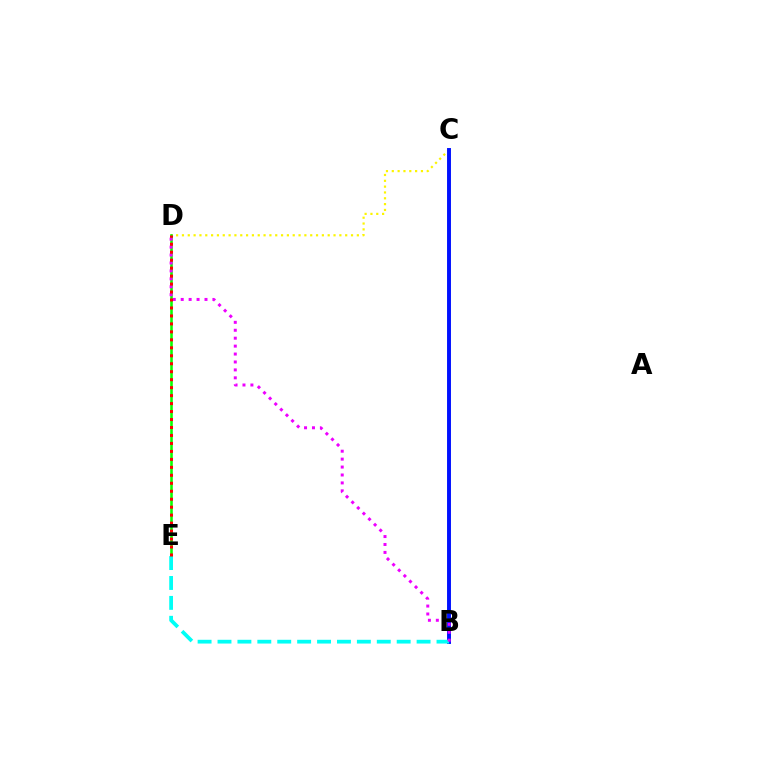{('C', 'D'): [{'color': '#fcf500', 'line_style': 'dotted', 'thickness': 1.58}], ('B', 'C'): [{'color': '#0010ff', 'line_style': 'solid', 'thickness': 2.82}], ('D', 'E'): [{'color': '#08ff00', 'line_style': 'solid', 'thickness': 1.87}, {'color': '#ff0000', 'line_style': 'dotted', 'thickness': 2.17}], ('B', 'E'): [{'color': '#00fff6', 'line_style': 'dashed', 'thickness': 2.7}], ('B', 'D'): [{'color': '#ee00ff', 'line_style': 'dotted', 'thickness': 2.15}]}